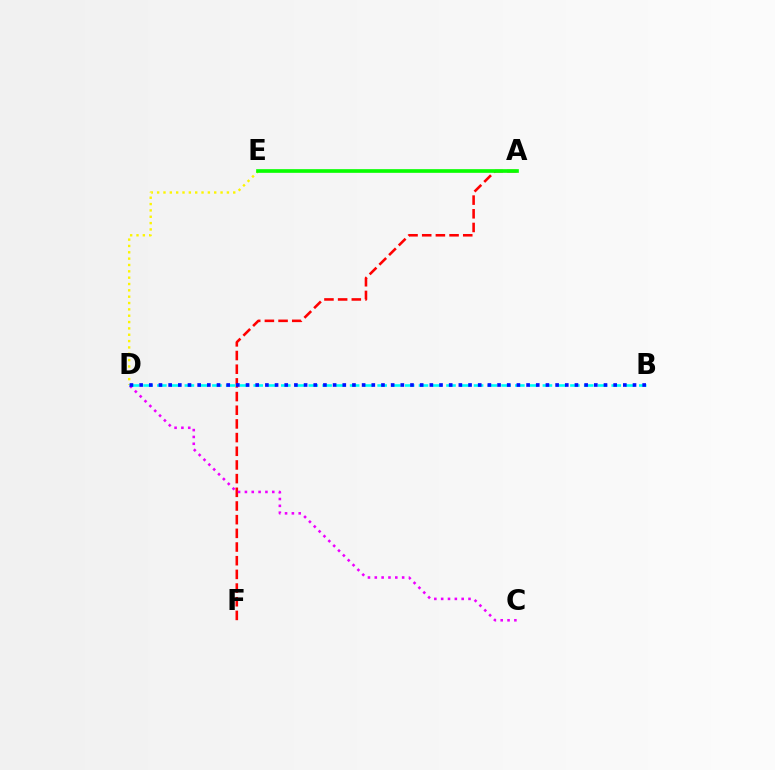{('D', 'E'): [{'color': '#fcf500', 'line_style': 'dotted', 'thickness': 1.72}], ('A', 'F'): [{'color': '#ff0000', 'line_style': 'dashed', 'thickness': 1.86}], ('A', 'E'): [{'color': '#08ff00', 'line_style': 'solid', 'thickness': 2.64}], ('B', 'D'): [{'color': '#00fff6', 'line_style': 'dashed', 'thickness': 1.87}, {'color': '#0010ff', 'line_style': 'dotted', 'thickness': 2.63}], ('C', 'D'): [{'color': '#ee00ff', 'line_style': 'dotted', 'thickness': 1.86}]}